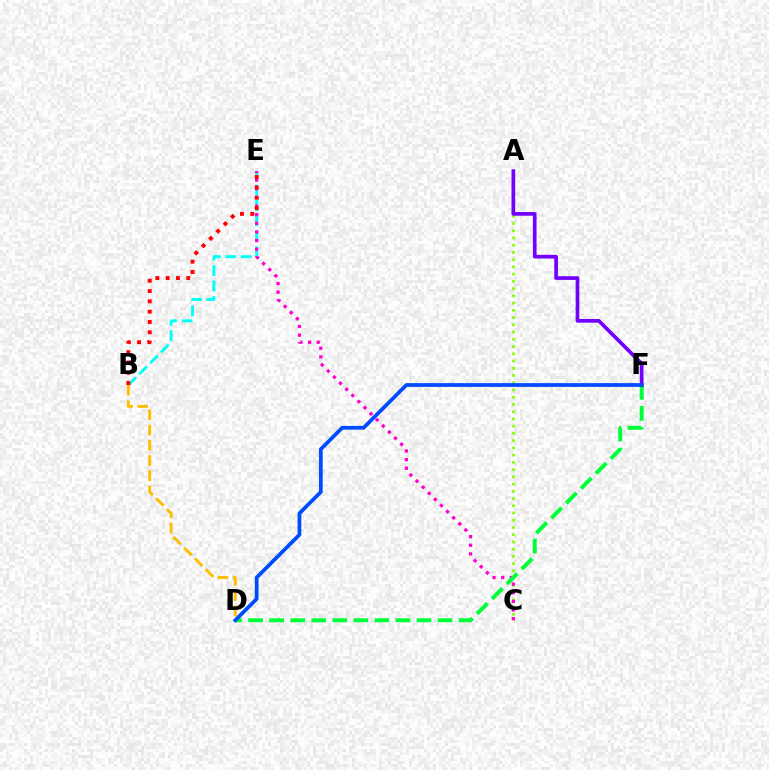{('A', 'C'): [{'color': '#84ff00', 'line_style': 'dotted', 'thickness': 1.97}], ('B', 'E'): [{'color': '#00fff6', 'line_style': 'dashed', 'thickness': 2.09}, {'color': '#ff0000', 'line_style': 'dotted', 'thickness': 2.8}], ('C', 'E'): [{'color': '#ff00cf', 'line_style': 'dotted', 'thickness': 2.35}], ('D', 'F'): [{'color': '#00ff39', 'line_style': 'dashed', 'thickness': 2.86}, {'color': '#004bff', 'line_style': 'solid', 'thickness': 2.69}], ('B', 'D'): [{'color': '#ffbd00', 'line_style': 'dashed', 'thickness': 2.07}], ('A', 'F'): [{'color': '#7200ff', 'line_style': 'solid', 'thickness': 2.66}]}